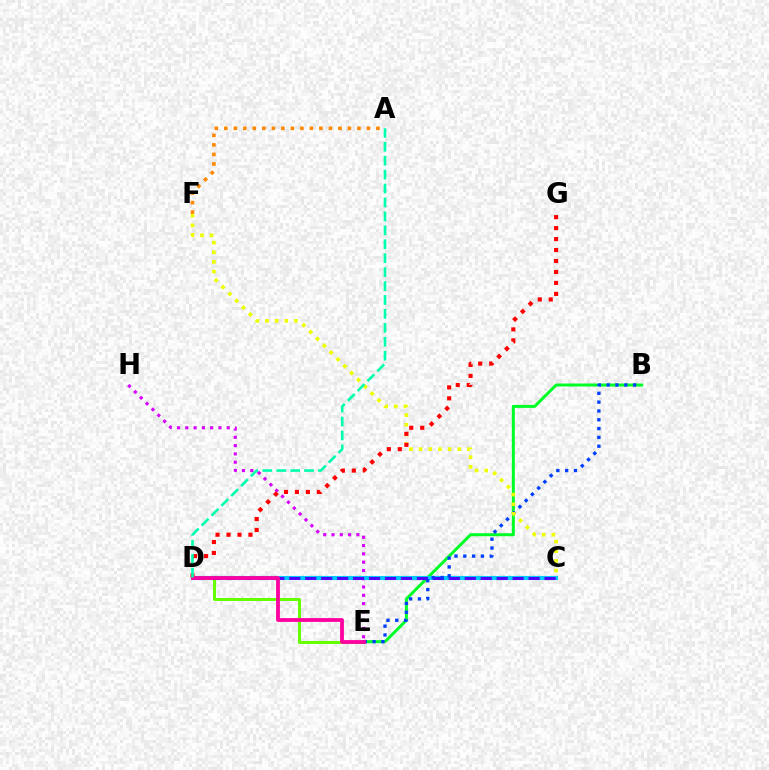{('E', 'H'): [{'color': '#d600ff', 'line_style': 'dotted', 'thickness': 2.25}], ('B', 'E'): [{'color': '#00ff27', 'line_style': 'solid', 'thickness': 2.15}, {'color': '#003fff', 'line_style': 'dotted', 'thickness': 2.39}], ('C', 'D'): [{'color': '#00c7ff', 'line_style': 'solid', 'thickness': 2.97}, {'color': '#4f00ff', 'line_style': 'dashed', 'thickness': 2.17}], ('D', 'E'): [{'color': '#66ff00', 'line_style': 'solid', 'thickness': 2.16}, {'color': '#ff00a0', 'line_style': 'solid', 'thickness': 2.74}], ('C', 'F'): [{'color': '#eeff00', 'line_style': 'dotted', 'thickness': 2.62}], ('D', 'G'): [{'color': '#ff0000', 'line_style': 'dotted', 'thickness': 2.98}], ('A', 'F'): [{'color': '#ff8800', 'line_style': 'dotted', 'thickness': 2.58}], ('A', 'D'): [{'color': '#00ffaf', 'line_style': 'dashed', 'thickness': 1.89}]}